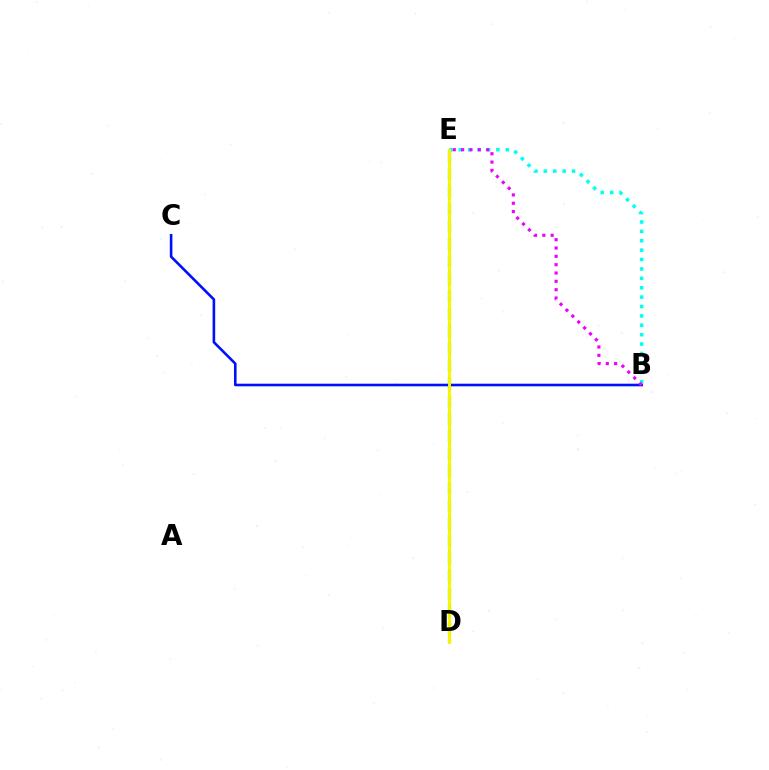{('D', 'E'): [{'color': '#08ff00', 'line_style': 'dashed', 'thickness': 2.37}, {'color': '#ff0000', 'line_style': 'dotted', 'thickness': 1.81}, {'color': '#fcf500', 'line_style': 'solid', 'thickness': 2.11}], ('B', 'C'): [{'color': '#0010ff', 'line_style': 'solid', 'thickness': 1.88}], ('B', 'E'): [{'color': '#00fff6', 'line_style': 'dotted', 'thickness': 2.55}, {'color': '#ee00ff', 'line_style': 'dotted', 'thickness': 2.26}]}